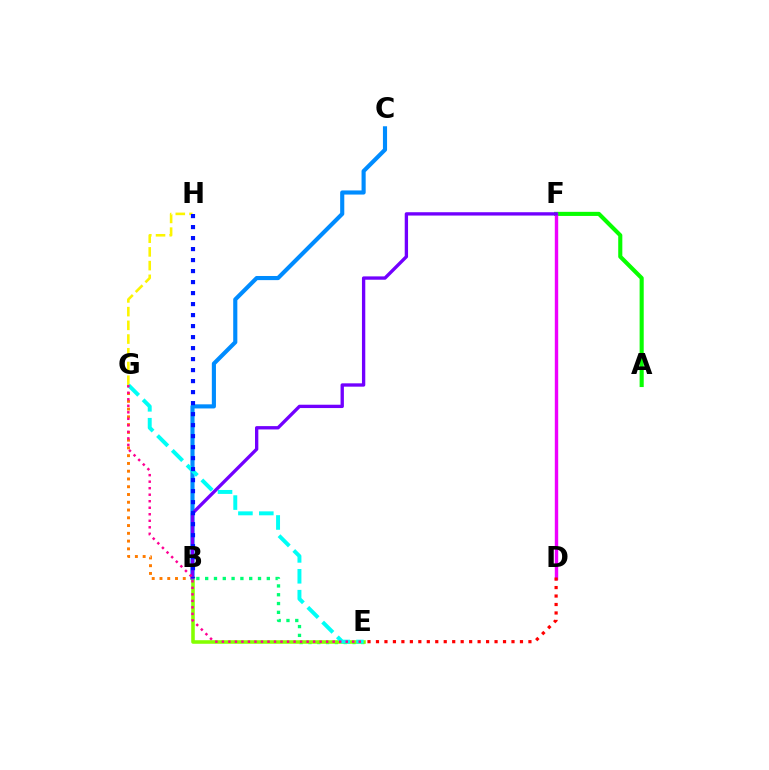{('A', 'F'): [{'color': '#08ff00', 'line_style': 'solid', 'thickness': 2.95}], ('B', 'G'): [{'color': '#ff7c00', 'line_style': 'dotted', 'thickness': 2.11}], ('B', 'E'): [{'color': '#00ff74', 'line_style': 'dotted', 'thickness': 2.39}, {'color': '#84ff00', 'line_style': 'solid', 'thickness': 2.56}], ('D', 'F'): [{'color': '#ee00ff', 'line_style': 'solid', 'thickness': 2.44}], ('B', 'C'): [{'color': '#008cff', 'line_style': 'solid', 'thickness': 2.97}], ('B', 'F'): [{'color': '#7200ff', 'line_style': 'solid', 'thickness': 2.4}], ('G', 'H'): [{'color': '#fcf500', 'line_style': 'dashed', 'thickness': 1.86}], ('E', 'G'): [{'color': '#00fff6', 'line_style': 'dashed', 'thickness': 2.84}, {'color': '#ff0094', 'line_style': 'dotted', 'thickness': 1.77}], ('B', 'H'): [{'color': '#0010ff', 'line_style': 'dotted', 'thickness': 2.99}], ('D', 'E'): [{'color': '#ff0000', 'line_style': 'dotted', 'thickness': 2.3}]}